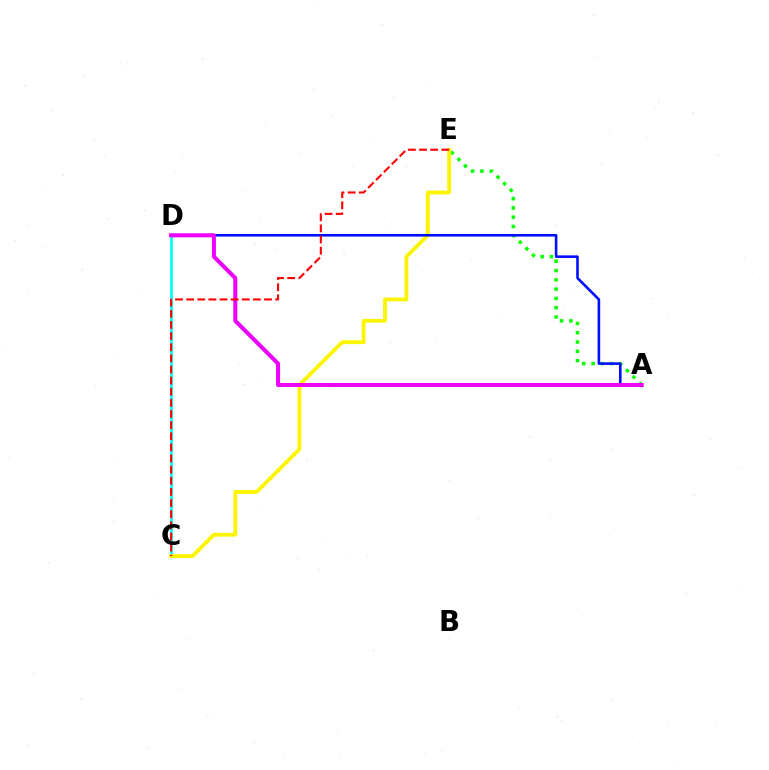{('C', 'D'): [{'color': '#00fff6', 'line_style': 'solid', 'thickness': 1.97}], ('A', 'E'): [{'color': '#08ff00', 'line_style': 'dotted', 'thickness': 2.52}], ('C', 'E'): [{'color': '#fcf500', 'line_style': 'solid', 'thickness': 2.75}, {'color': '#ff0000', 'line_style': 'dashed', 'thickness': 1.51}], ('A', 'D'): [{'color': '#0010ff', 'line_style': 'solid', 'thickness': 1.87}, {'color': '#ee00ff', 'line_style': 'solid', 'thickness': 2.9}]}